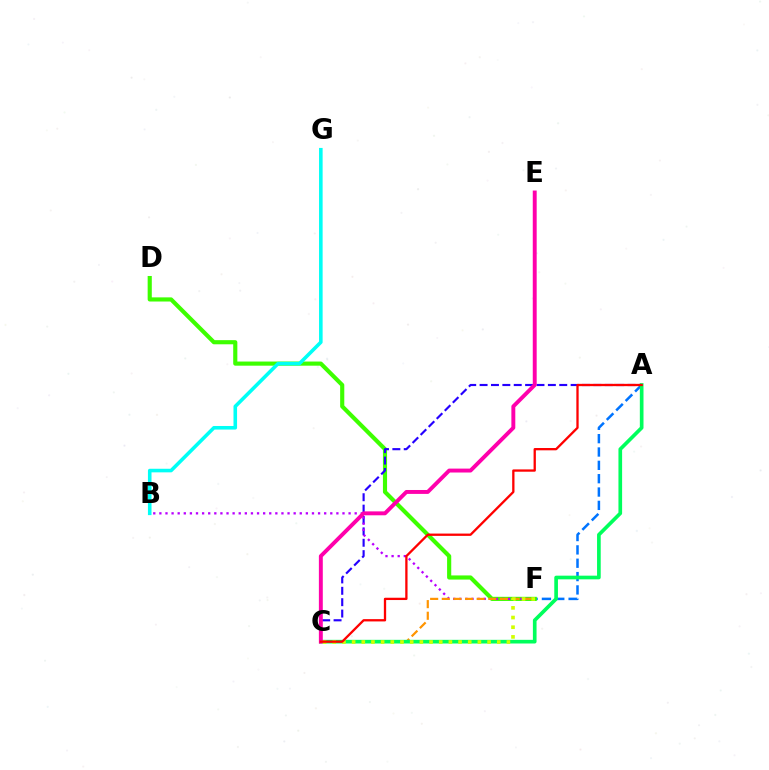{('A', 'F'): [{'color': '#0074ff', 'line_style': 'dashed', 'thickness': 1.81}], ('D', 'F'): [{'color': '#3dff00', 'line_style': 'solid', 'thickness': 2.98}], ('A', 'C'): [{'color': '#2500ff', 'line_style': 'dashed', 'thickness': 1.55}, {'color': '#00ff5c', 'line_style': 'solid', 'thickness': 2.64}, {'color': '#ff0000', 'line_style': 'solid', 'thickness': 1.66}], ('B', 'F'): [{'color': '#b900ff', 'line_style': 'dotted', 'thickness': 1.66}], ('C', 'F'): [{'color': '#ff9400', 'line_style': 'dashed', 'thickness': 1.58}, {'color': '#d1ff00', 'line_style': 'dotted', 'thickness': 2.63}], ('C', 'E'): [{'color': '#ff00ac', 'line_style': 'solid', 'thickness': 2.82}], ('B', 'G'): [{'color': '#00fff6', 'line_style': 'solid', 'thickness': 2.58}]}